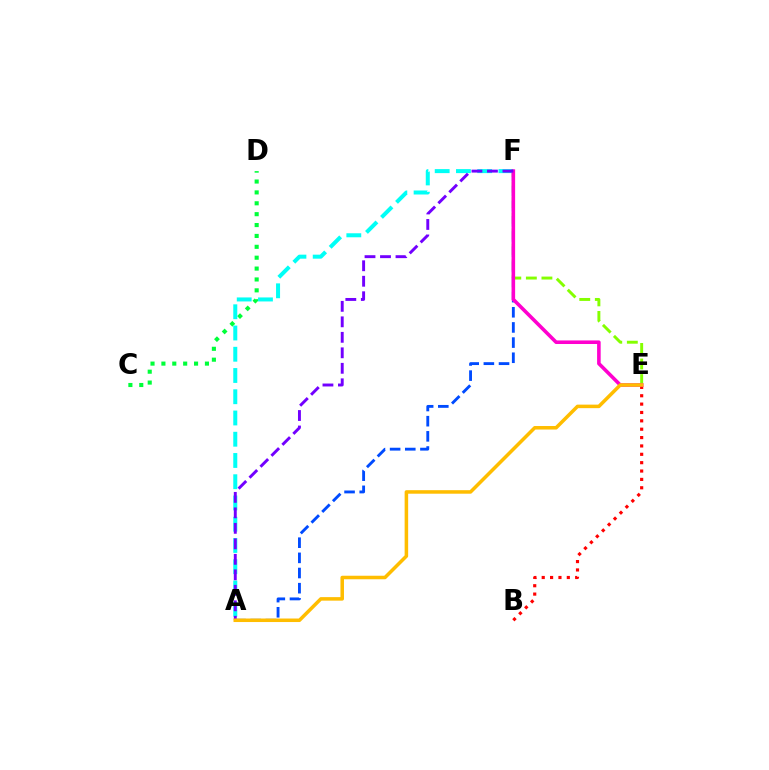{('E', 'F'): [{'color': '#84ff00', 'line_style': 'dashed', 'thickness': 2.11}, {'color': '#ff00cf', 'line_style': 'solid', 'thickness': 2.58}], ('A', 'F'): [{'color': '#004bff', 'line_style': 'dashed', 'thickness': 2.06}, {'color': '#00fff6', 'line_style': 'dashed', 'thickness': 2.89}, {'color': '#7200ff', 'line_style': 'dashed', 'thickness': 2.1}], ('C', 'D'): [{'color': '#00ff39', 'line_style': 'dotted', 'thickness': 2.96}], ('B', 'E'): [{'color': '#ff0000', 'line_style': 'dotted', 'thickness': 2.27}], ('A', 'E'): [{'color': '#ffbd00', 'line_style': 'solid', 'thickness': 2.54}]}